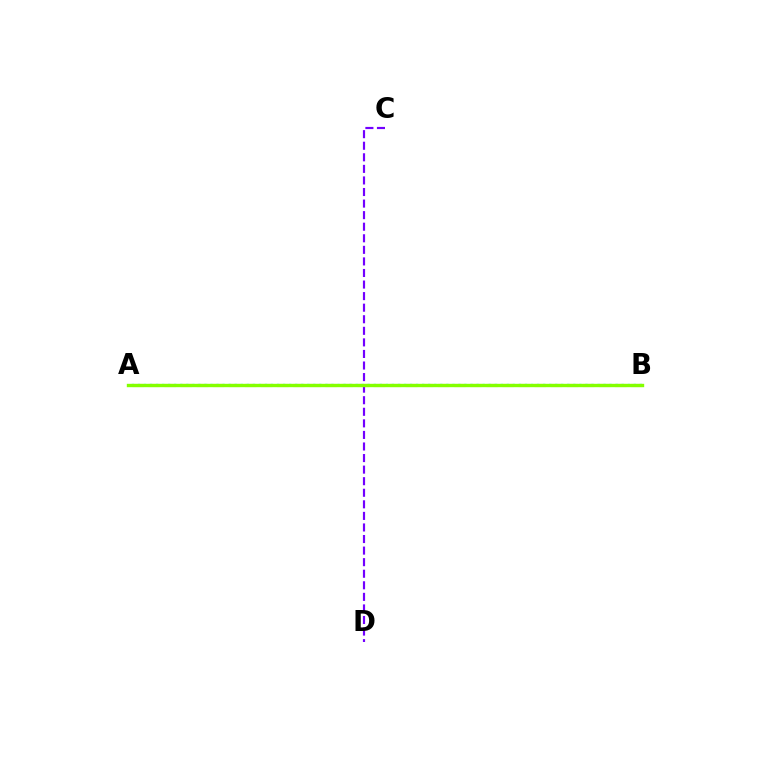{('A', 'B'): [{'color': '#ff0000', 'line_style': 'dashed', 'thickness': 2.19}, {'color': '#00fff6', 'line_style': 'dotted', 'thickness': 1.64}, {'color': '#84ff00', 'line_style': 'solid', 'thickness': 2.43}], ('C', 'D'): [{'color': '#7200ff', 'line_style': 'dashed', 'thickness': 1.57}]}